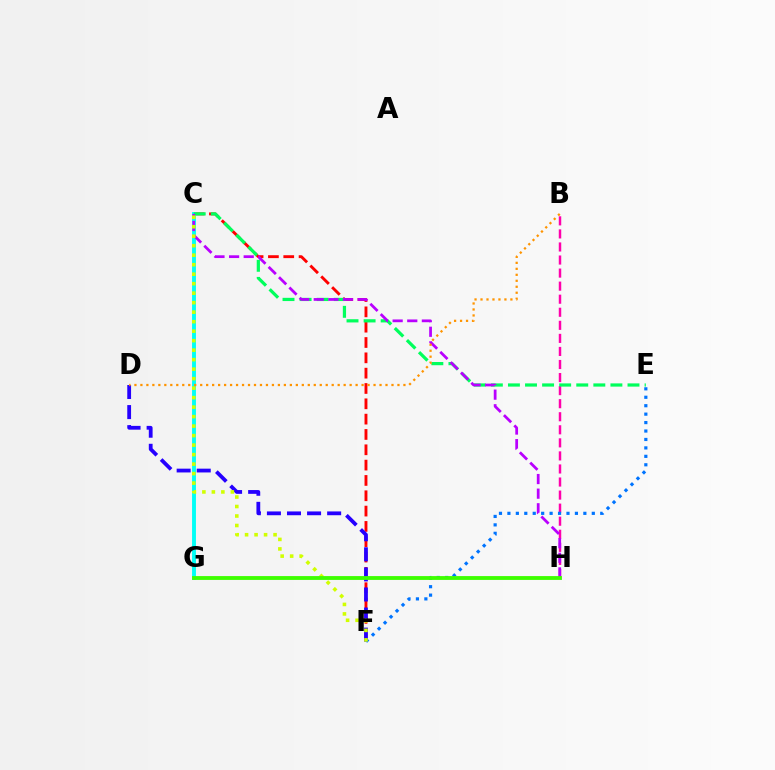{('C', 'F'): [{'color': '#ff0000', 'line_style': 'dashed', 'thickness': 2.08}, {'color': '#d1ff00', 'line_style': 'dotted', 'thickness': 2.58}], ('B', 'H'): [{'color': '#ff00ac', 'line_style': 'dashed', 'thickness': 1.77}], ('C', 'G'): [{'color': '#00fff6', 'line_style': 'solid', 'thickness': 2.8}], ('C', 'E'): [{'color': '#00ff5c', 'line_style': 'dashed', 'thickness': 2.32}], ('D', 'F'): [{'color': '#2500ff', 'line_style': 'dashed', 'thickness': 2.73}], ('E', 'F'): [{'color': '#0074ff', 'line_style': 'dotted', 'thickness': 2.29}], ('C', 'H'): [{'color': '#b900ff', 'line_style': 'dashed', 'thickness': 1.99}], ('G', 'H'): [{'color': '#3dff00', 'line_style': 'solid', 'thickness': 2.76}], ('B', 'D'): [{'color': '#ff9400', 'line_style': 'dotted', 'thickness': 1.62}]}